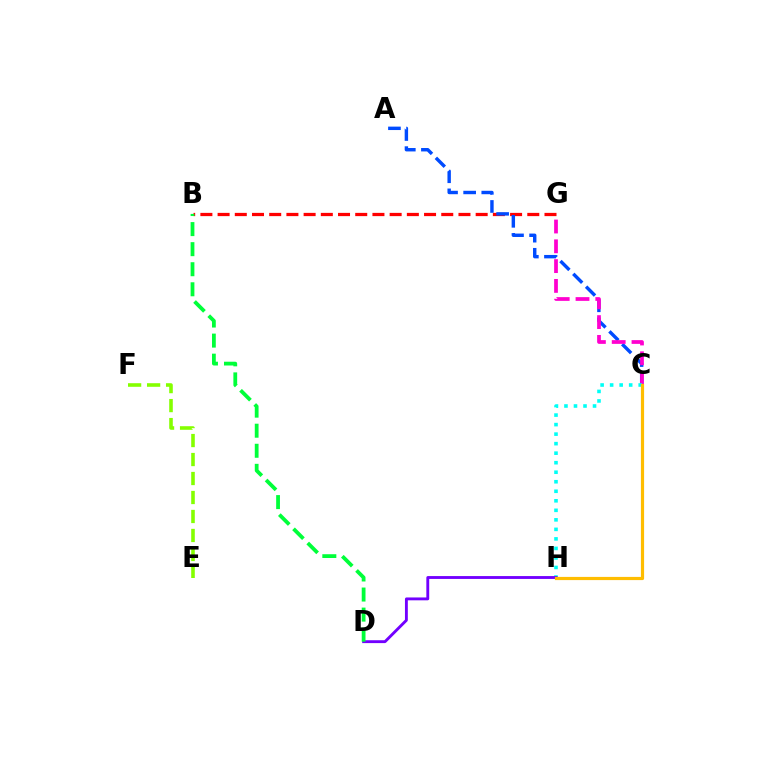{('B', 'G'): [{'color': '#ff0000', 'line_style': 'dashed', 'thickness': 2.34}], ('A', 'C'): [{'color': '#004bff', 'line_style': 'dashed', 'thickness': 2.46}], ('C', 'G'): [{'color': '#ff00cf', 'line_style': 'dashed', 'thickness': 2.69}], ('C', 'H'): [{'color': '#00fff6', 'line_style': 'dotted', 'thickness': 2.59}, {'color': '#ffbd00', 'line_style': 'solid', 'thickness': 2.29}], ('E', 'F'): [{'color': '#84ff00', 'line_style': 'dashed', 'thickness': 2.58}], ('D', 'H'): [{'color': '#7200ff', 'line_style': 'solid', 'thickness': 2.06}], ('B', 'D'): [{'color': '#00ff39', 'line_style': 'dashed', 'thickness': 2.73}]}